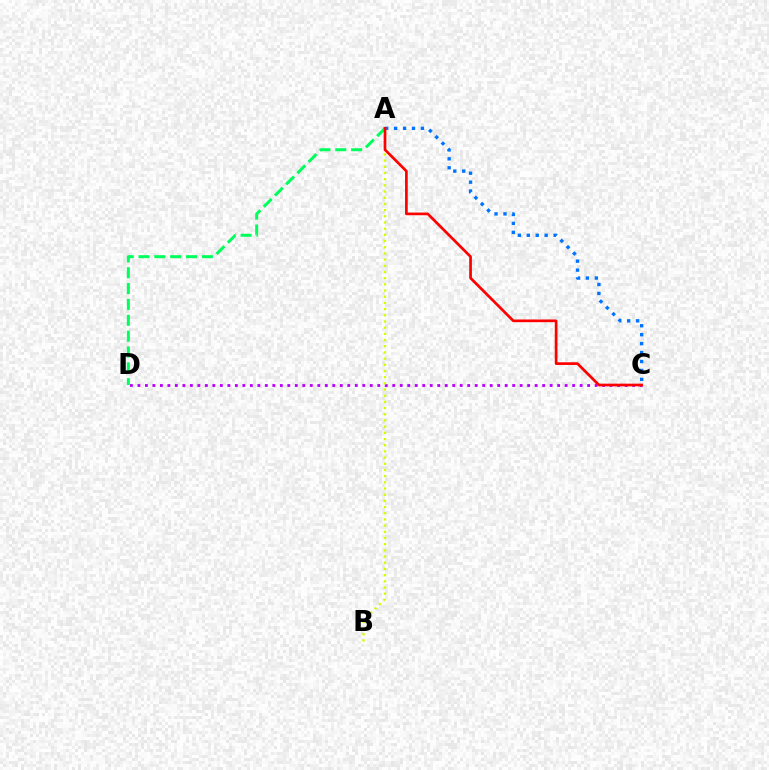{('A', 'C'): [{'color': '#0074ff', 'line_style': 'dotted', 'thickness': 2.43}, {'color': '#ff0000', 'line_style': 'solid', 'thickness': 1.94}], ('A', 'D'): [{'color': '#00ff5c', 'line_style': 'dashed', 'thickness': 2.15}], ('C', 'D'): [{'color': '#b900ff', 'line_style': 'dotted', 'thickness': 2.04}], ('A', 'B'): [{'color': '#d1ff00', 'line_style': 'dotted', 'thickness': 1.68}]}